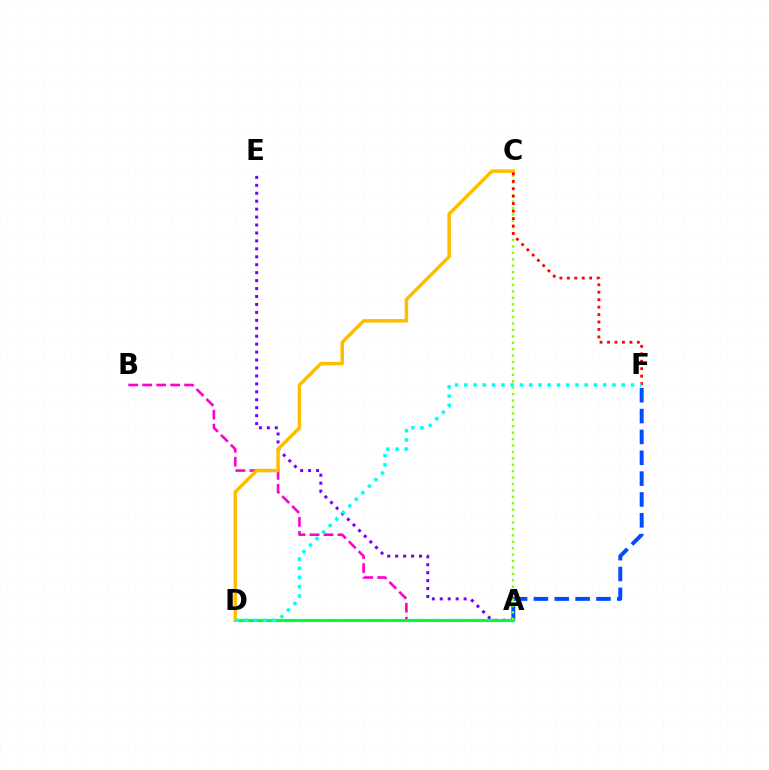{('A', 'B'): [{'color': '#ff00cf', 'line_style': 'dashed', 'thickness': 1.9}], ('A', 'F'): [{'color': '#004bff', 'line_style': 'dashed', 'thickness': 2.83}], ('A', 'E'): [{'color': '#7200ff', 'line_style': 'dotted', 'thickness': 2.16}], ('A', 'D'): [{'color': '#00ff39', 'line_style': 'solid', 'thickness': 2.24}], ('A', 'C'): [{'color': '#84ff00', 'line_style': 'dotted', 'thickness': 1.74}], ('C', 'D'): [{'color': '#ffbd00', 'line_style': 'solid', 'thickness': 2.52}], ('C', 'F'): [{'color': '#ff0000', 'line_style': 'dotted', 'thickness': 2.02}], ('D', 'F'): [{'color': '#00fff6', 'line_style': 'dotted', 'thickness': 2.52}]}